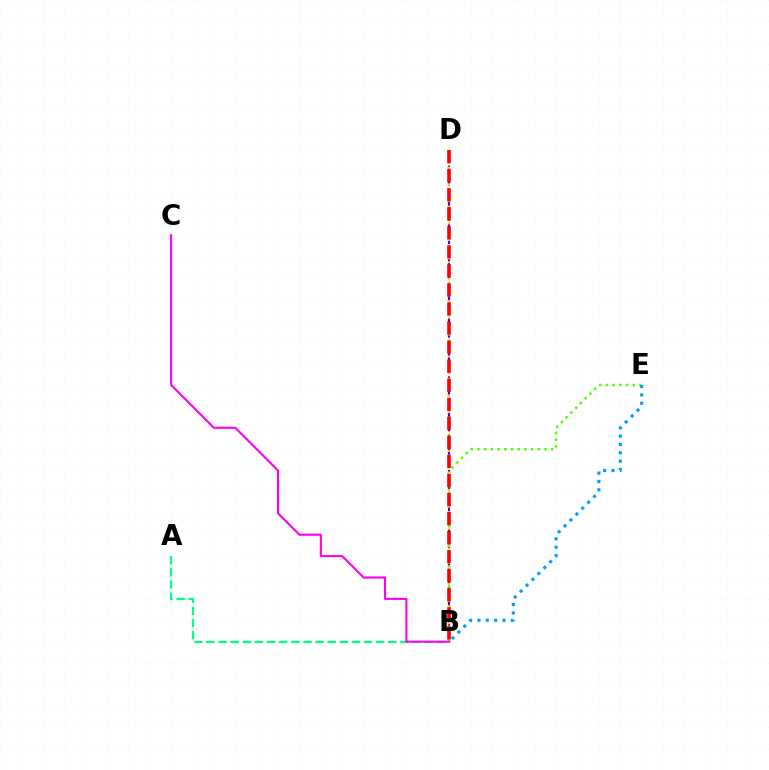{('A', 'B'): [{'color': '#00ff86', 'line_style': 'dashed', 'thickness': 1.65}], ('B', 'D'): [{'color': '#3700ff', 'line_style': 'dashed', 'thickness': 1.59}, {'color': '#ffd500', 'line_style': 'dotted', 'thickness': 1.51}, {'color': '#ff0000', 'line_style': 'dashed', 'thickness': 2.59}], ('B', 'E'): [{'color': '#4fff00', 'line_style': 'dotted', 'thickness': 1.82}, {'color': '#009eff', 'line_style': 'dotted', 'thickness': 2.27}], ('B', 'C'): [{'color': '#ff00ed', 'line_style': 'solid', 'thickness': 1.52}]}